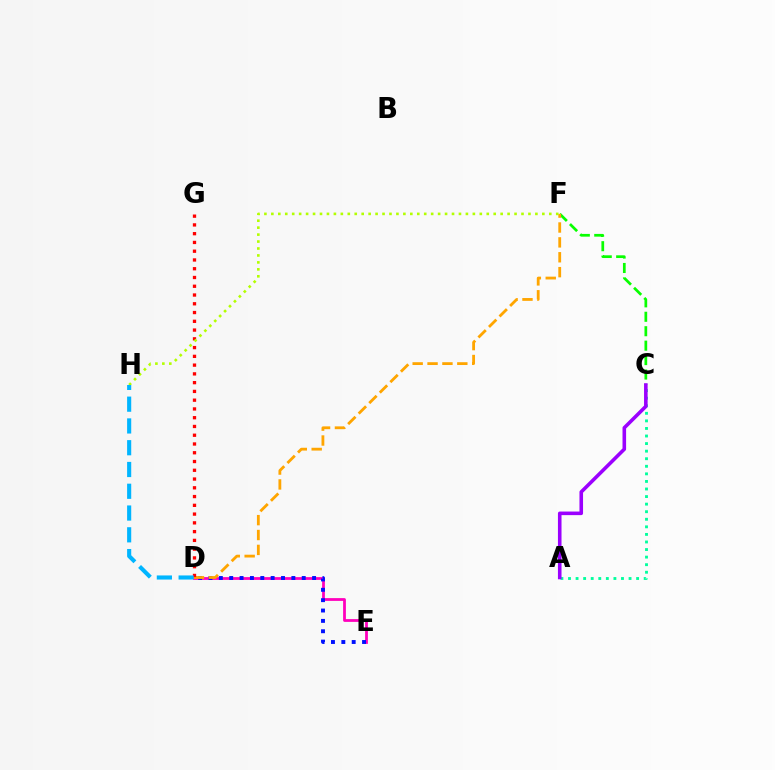{('D', 'E'): [{'color': '#ff00bd', 'line_style': 'solid', 'thickness': 2.0}, {'color': '#0010ff', 'line_style': 'dotted', 'thickness': 2.81}], ('C', 'F'): [{'color': '#08ff00', 'line_style': 'dashed', 'thickness': 1.96}], ('A', 'C'): [{'color': '#00ff9d', 'line_style': 'dotted', 'thickness': 2.06}, {'color': '#9b00ff', 'line_style': 'solid', 'thickness': 2.58}], ('D', 'F'): [{'color': '#ffa500', 'line_style': 'dashed', 'thickness': 2.02}], ('D', 'G'): [{'color': '#ff0000', 'line_style': 'dotted', 'thickness': 2.38}], ('F', 'H'): [{'color': '#b3ff00', 'line_style': 'dotted', 'thickness': 1.89}], ('D', 'H'): [{'color': '#00b5ff', 'line_style': 'dashed', 'thickness': 2.96}]}